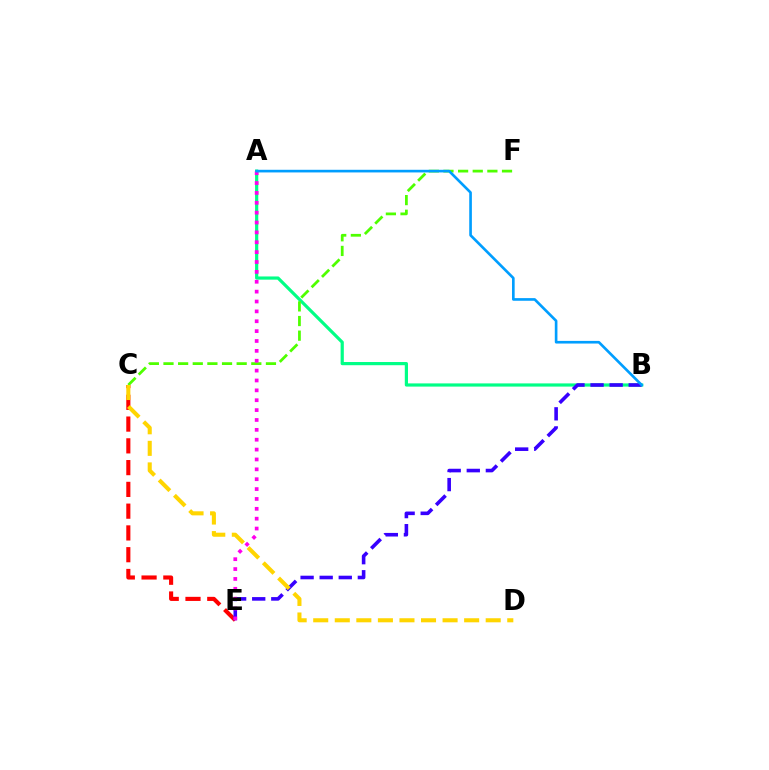{('A', 'B'): [{'color': '#00ff86', 'line_style': 'solid', 'thickness': 2.3}, {'color': '#009eff', 'line_style': 'solid', 'thickness': 1.91}], ('C', 'F'): [{'color': '#4fff00', 'line_style': 'dashed', 'thickness': 1.99}], ('C', 'E'): [{'color': '#ff0000', 'line_style': 'dashed', 'thickness': 2.96}], ('B', 'E'): [{'color': '#3700ff', 'line_style': 'dashed', 'thickness': 2.59}], ('C', 'D'): [{'color': '#ffd500', 'line_style': 'dashed', 'thickness': 2.93}], ('A', 'E'): [{'color': '#ff00ed', 'line_style': 'dotted', 'thickness': 2.68}]}